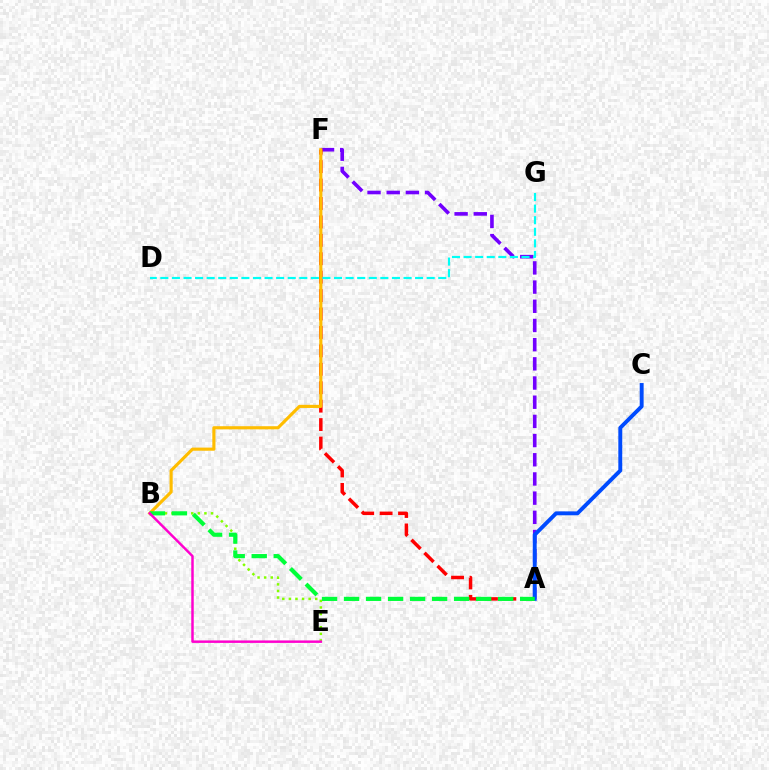{('B', 'E'): [{'color': '#84ff00', 'line_style': 'dotted', 'thickness': 1.79}, {'color': '#ff00cf', 'line_style': 'solid', 'thickness': 1.78}], ('A', 'F'): [{'color': '#7200ff', 'line_style': 'dashed', 'thickness': 2.61}, {'color': '#ff0000', 'line_style': 'dashed', 'thickness': 2.5}], ('A', 'C'): [{'color': '#004bff', 'line_style': 'solid', 'thickness': 2.81}], ('B', 'F'): [{'color': '#ffbd00', 'line_style': 'solid', 'thickness': 2.26}], ('A', 'B'): [{'color': '#00ff39', 'line_style': 'dashed', 'thickness': 2.99}], ('D', 'G'): [{'color': '#00fff6', 'line_style': 'dashed', 'thickness': 1.57}]}